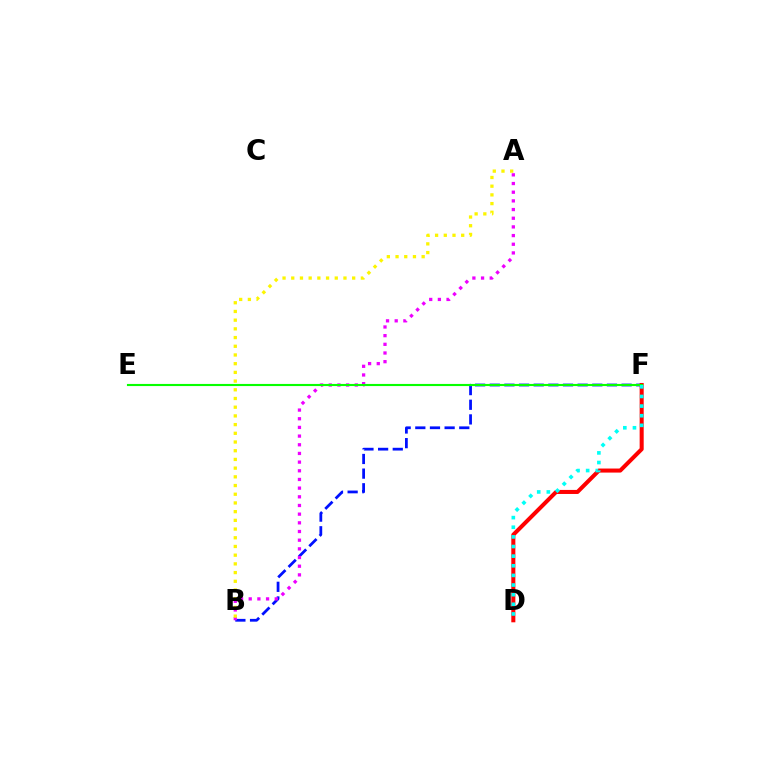{('B', 'F'): [{'color': '#0010ff', 'line_style': 'dashed', 'thickness': 1.99}], ('D', 'F'): [{'color': '#ff0000', 'line_style': 'solid', 'thickness': 2.91}, {'color': '#00fff6', 'line_style': 'dotted', 'thickness': 2.62}], ('A', 'B'): [{'color': '#ee00ff', 'line_style': 'dotted', 'thickness': 2.36}, {'color': '#fcf500', 'line_style': 'dotted', 'thickness': 2.36}], ('E', 'F'): [{'color': '#08ff00', 'line_style': 'solid', 'thickness': 1.53}]}